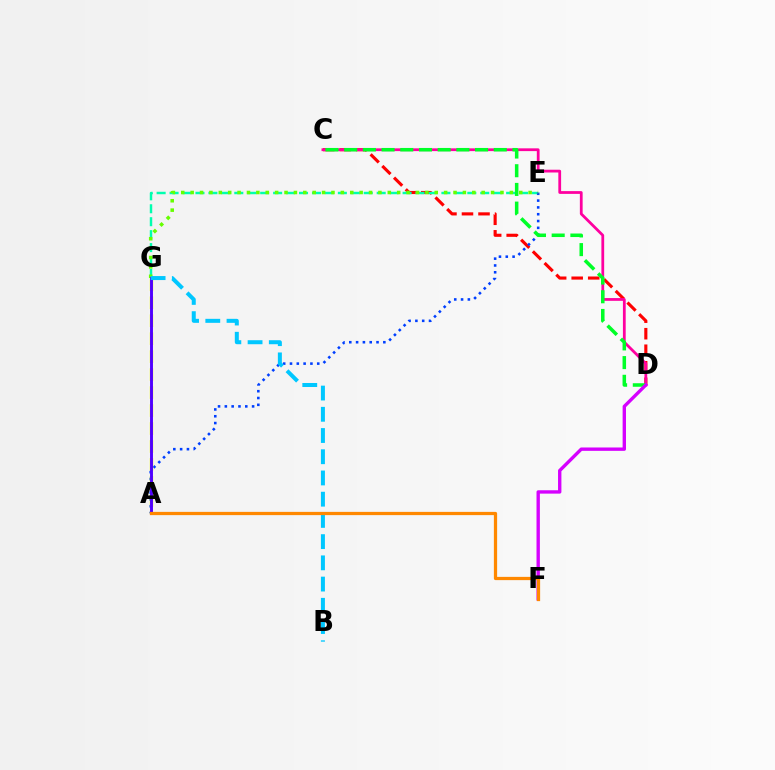{('C', 'D'): [{'color': '#ff0000', 'line_style': 'dashed', 'thickness': 2.25}, {'color': '#ff00a0', 'line_style': 'solid', 'thickness': 1.99}, {'color': '#00ff27', 'line_style': 'dashed', 'thickness': 2.54}], ('E', 'G'): [{'color': '#00ffaf', 'line_style': 'dashed', 'thickness': 1.76}, {'color': '#66ff00', 'line_style': 'dotted', 'thickness': 2.55}], ('A', 'E'): [{'color': '#003fff', 'line_style': 'dotted', 'thickness': 1.85}], ('A', 'G'): [{'color': '#eeff00', 'line_style': 'dashed', 'thickness': 2.44}, {'color': '#4f00ff', 'line_style': 'solid', 'thickness': 2.1}], ('D', 'F'): [{'color': '#d600ff', 'line_style': 'solid', 'thickness': 2.42}], ('B', 'G'): [{'color': '#00c7ff', 'line_style': 'dashed', 'thickness': 2.88}], ('A', 'F'): [{'color': '#ff8800', 'line_style': 'solid', 'thickness': 2.34}]}